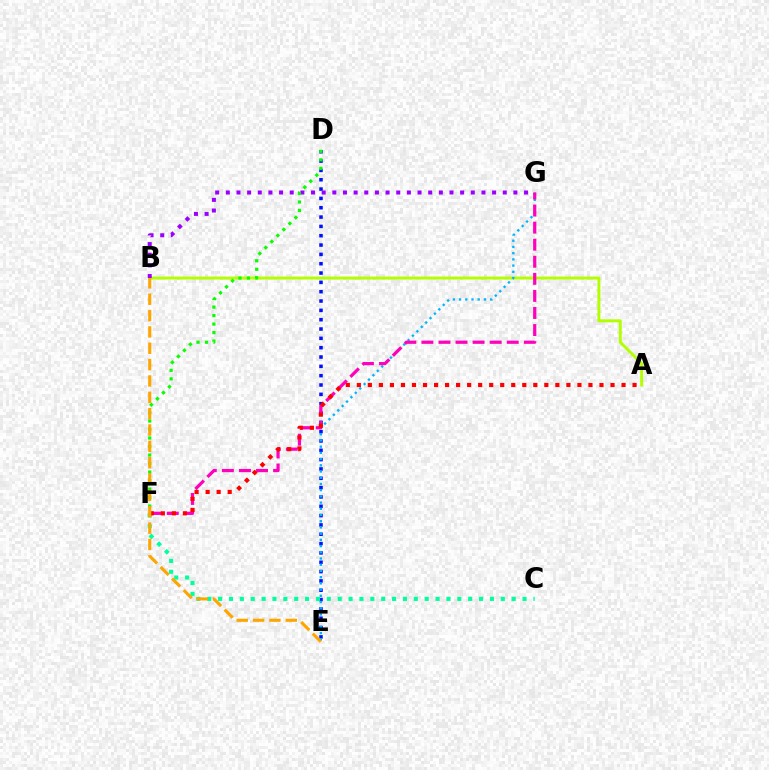{('D', 'E'): [{'color': '#0010ff', 'line_style': 'dotted', 'thickness': 2.53}], ('A', 'B'): [{'color': '#b3ff00', 'line_style': 'solid', 'thickness': 2.12}], ('C', 'F'): [{'color': '#00ff9d', 'line_style': 'dotted', 'thickness': 2.95}], ('E', 'G'): [{'color': '#00b5ff', 'line_style': 'dotted', 'thickness': 1.69}], ('F', 'G'): [{'color': '#ff00bd', 'line_style': 'dashed', 'thickness': 2.32}], ('B', 'G'): [{'color': '#9b00ff', 'line_style': 'dotted', 'thickness': 2.89}], ('A', 'F'): [{'color': '#ff0000', 'line_style': 'dotted', 'thickness': 3.0}], ('D', 'F'): [{'color': '#08ff00', 'line_style': 'dotted', 'thickness': 2.31}], ('B', 'E'): [{'color': '#ffa500', 'line_style': 'dashed', 'thickness': 2.22}]}